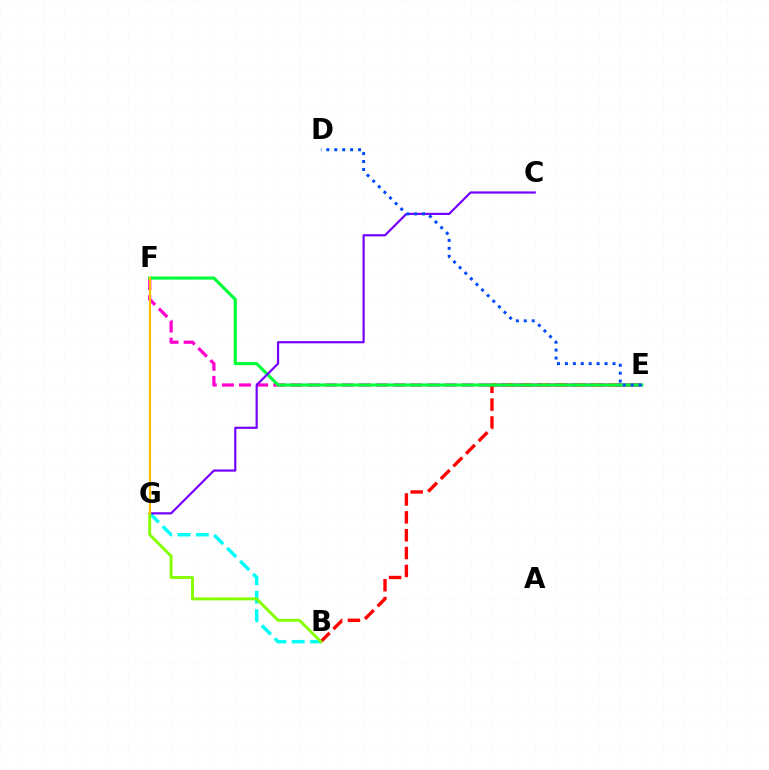{('B', 'E'): [{'color': '#ff0000', 'line_style': 'dashed', 'thickness': 2.43}], ('B', 'G'): [{'color': '#00fff6', 'line_style': 'dashed', 'thickness': 2.49}, {'color': '#84ff00', 'line_style': 'solid', 'thickness': 2.08}], ('E', 'F'): [{'color': '#ff00cf', 'line_style': 'dashed', 'thickness': 2.33}, {'color': '#00ff39', 'line_style': 'solid', 'thickness': 2.26}], ('C', 'G'): [{'color': '#7200ff', 'line_style': 'solid', 'thickness': 1.57}], ('D', 'E'): [{'color': '#004bff', 'line_style': 'dotted', 'thickness': 2.15}], ('F', 'G'): [{'color': '#ffbd00', 'line_style': 'solid', 'thickness': 1.56}]}